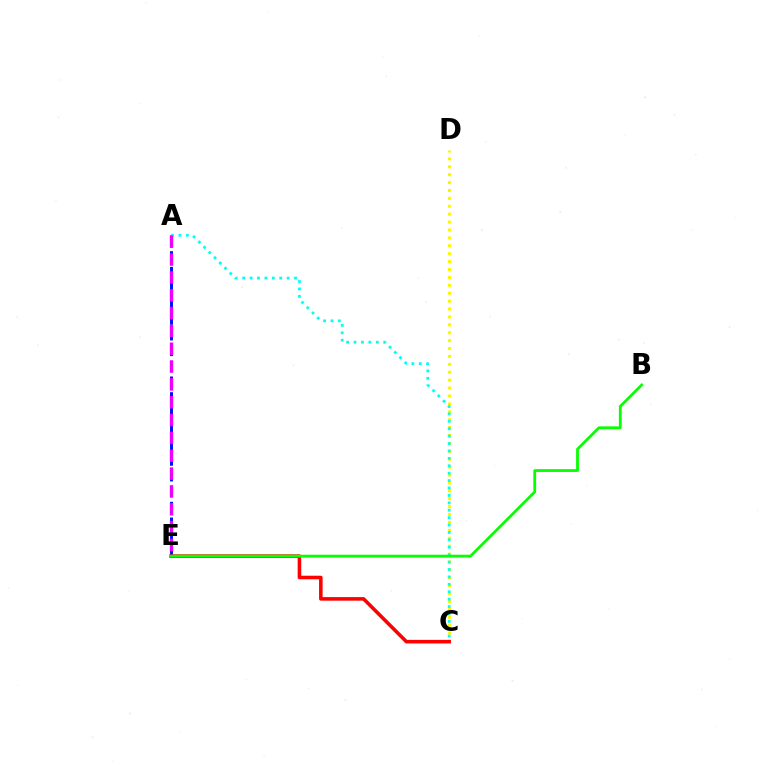{('A', 'E'): [{'color': '#0010ff', 'line_style': 'dashed', 'thickness': 2.13}, {'color': '#ee00ff', 'line_style': 'dashed', 'thickness': 2.42}], ('C', 'D'): [{'color': '#fcf500', 'line_style': 'dotted', 'thickness': 2.15}], ('C', 'E'): [{'color': '#ff0000', 'line_style': 'solid', 'thickness': 2.57}], ('A', 'C'): [{'color': '#00fff6', 'line_style': 'dotted', 'thickness': 2.01}], ('B', 'E'): [{'color': '#08ff00', 'line_style': 'solid', 'thickness': 2.02}]}